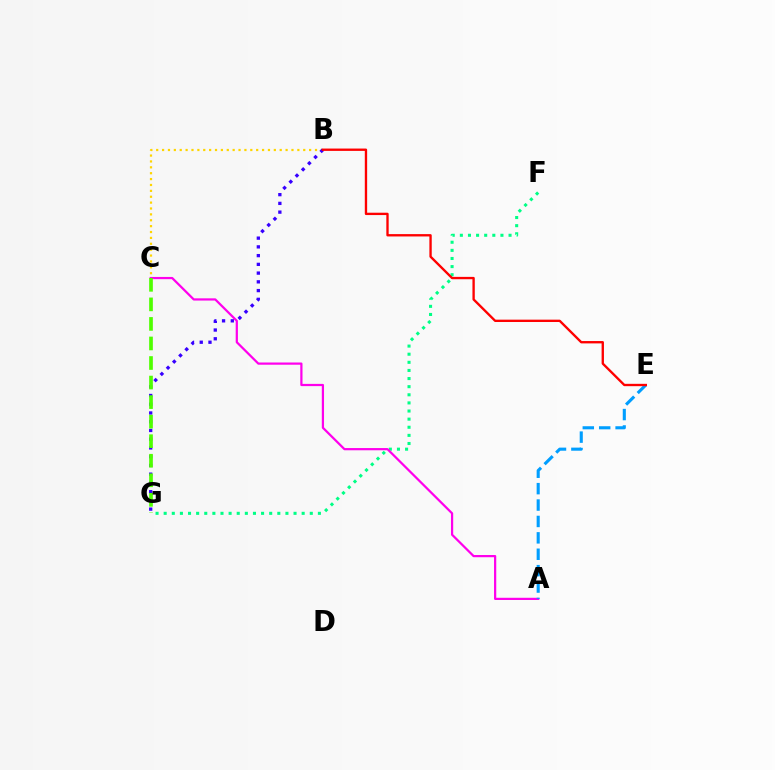{('F', 'G'): [{'color': '#00ff86', 'line_style': 'dotted', 'thickness': 2.21}], ('B', 'C'): [{'color': '#ffd500', 'line_style': 'dotted', 'thickness': 1.6}], ('A', 'C'): [{'color': '#ff00ed', 'line_style': 'solid', 'thickness': 1.6}], ('B', 'G'): [{'color': '#3700ff', 'line_style': 'dotted', 'thickness': 2.38}], ('A', 'E'): [{'color': '#009eff', 'line_style': 'dashed', 'thickness': 2.23}], ('B', 'E'): [{'color': '#ff0000', 'line_style': 'solid', 'thickness': 1.69}], ('C', 'G'): [{'color': '#4fff00', 'line_style': 'dashed', 'thickness': 2.66}]}